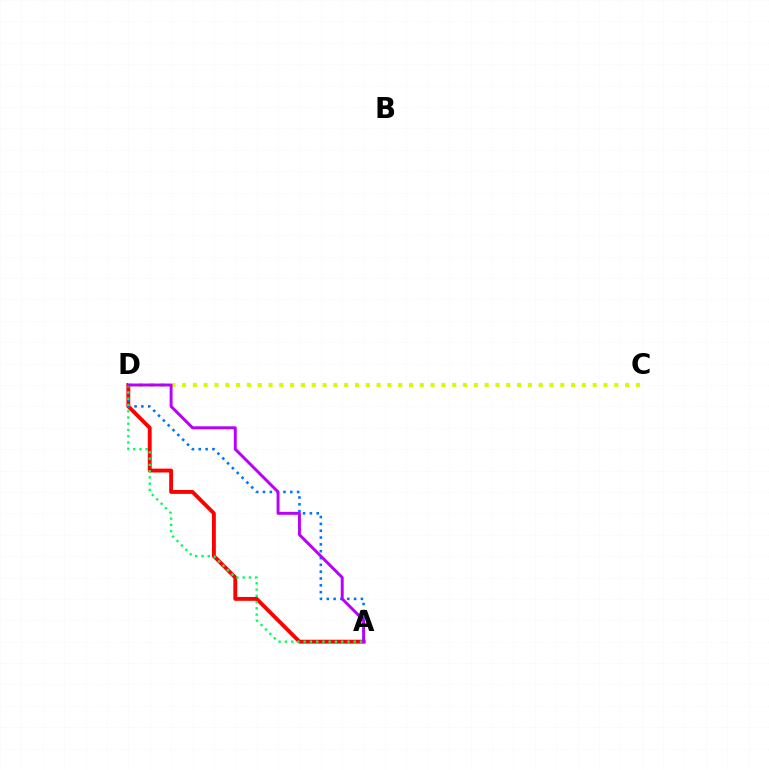{('A', 'D'): [{'color': '#ff0000', 'line_style': 'solid', 'thickness': 2.79}, {'color': '#0074ff', 'line_style': 'dotted', 'thickness': 1.86}, {'color': '#00ff5c', 'line_style': 'dotted', 'thickness': 1.7}, {'color': '#b900ff', 'line_style': 'solid', 'thickness': 2.11}], ('C', 'D'): [{'color': '#d1ff00', 'line_style': 'dotted', 'thickness': 2.94}]}